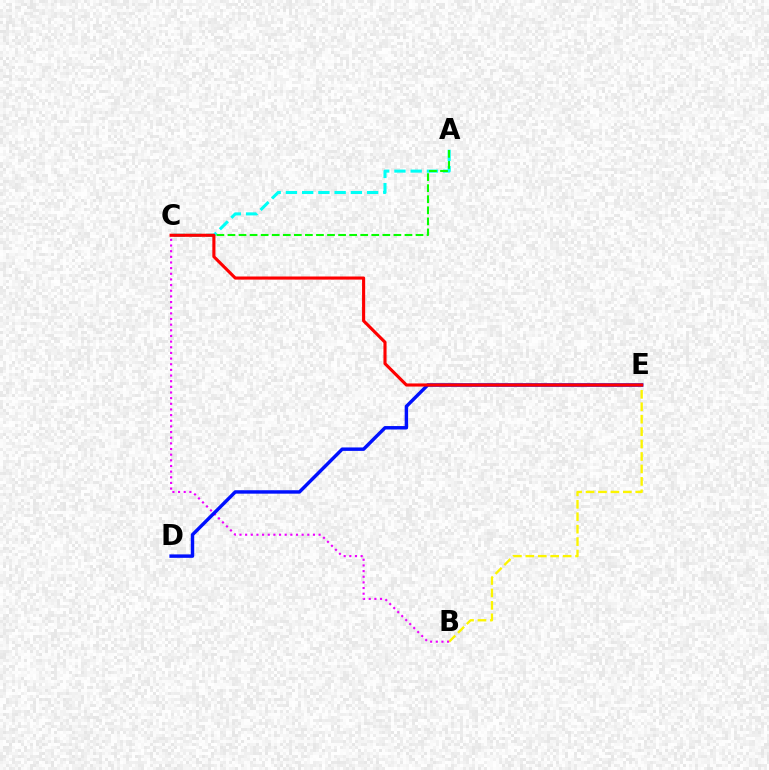{('B', 'E'): [{'color': '#fcf500', 'line_style': 'dashed', 'thickness': 1.69}], ('A', 'C'): [{'color': '#00fff6', 'line_style': 'dashed', 'thickness': 2.21}, {'color': '#08ff00', 'line_style': 'dashed', 'thickness': 1.5}], ('B', 'C'): [{'color': '#ee00ff', 'line_style': 'dotted', 'thickness': 1.54}], ('D', 'E'): [{'color': '#0010ff', 'line_style': 'solid', 'thickness': 2.47}], ('C', 'E'): [{'color': '#ff0000', 'line_style': 'solid', 'thickness': 2.24}]}